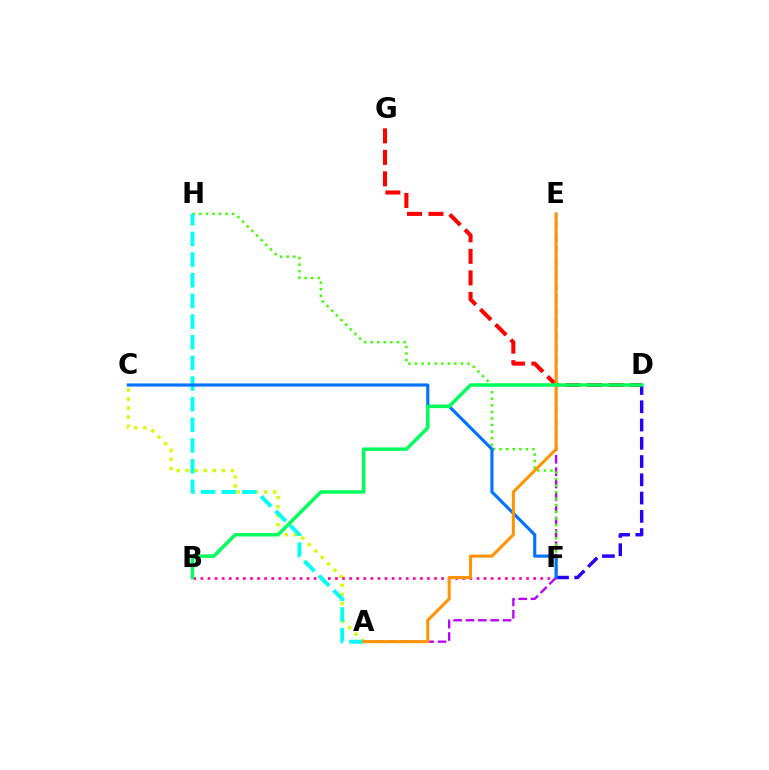{('A', 'E'): [{'color': '#b900ff', 'line_style': 'dashed', 'thickness': 1.68}, {'color': '#ff9400', 'line_style': 'solid', 'thickness': 2.2}], ('A', 'C'): [{'color': '#d1ff00', 'line_style': 'dotted', 'thickness': 2.46}], ('D', 'G'): [{'color': '#ff0000', 'line_style': 'dashed', 'thickness': 2.92}], ('D', 'F'): [{'color': '#2500ff', 'line_style': 'dashed', 'thickness': 2.48}], ('F', 'H'): [{'color': '#3dff00', 'line_style': 'dotted', 'thickness': 1.78}], ('B', 'F'): [{'color': '#ff00ac', 'line_style': 'dotted', 'thickness': 1.92}], ('A', 'H'): [{'color': '#00fff6', 'line_style': 'dashed', 'thickness': 2.81}], ('C', 'F'): [{'color': '#0074ff', 'line_style': 'solid', 'thickness': 2.26}], ('B', 'D'): [{'color': '#00ff5c', 'line_style': 'solid', 'thickness': 2.51}]}